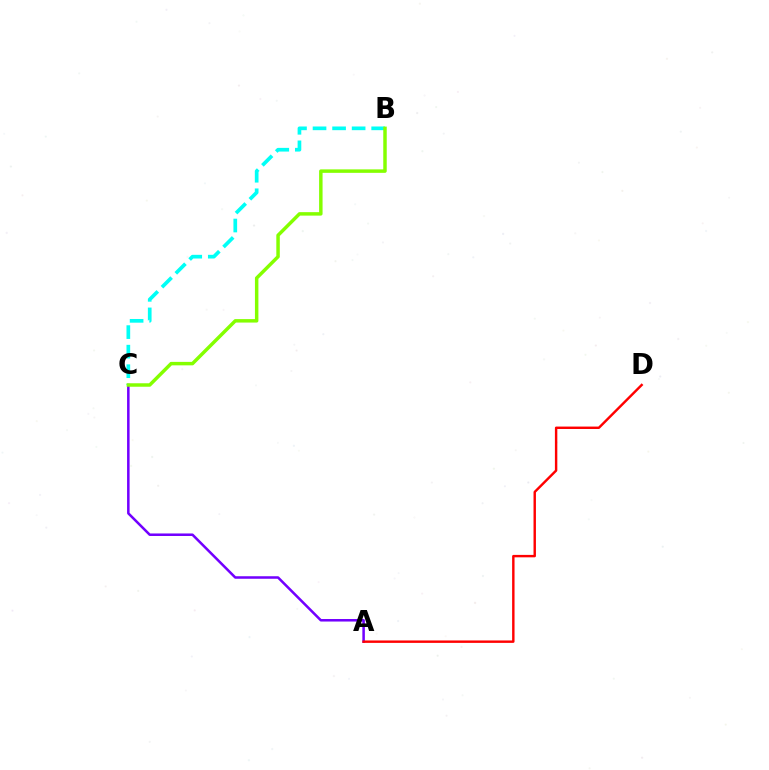{('A', 'C'): [{'color': '#7200ff', 'line_style': 'solid', 'thickness': 1.82}], ('B', 'C'): [{'color': '#00fff6', 'line_style': 'dashed', 'thickness': 2.66}, {'color': '#84ff00', 'line_style': 'solid', 'thickness': 2.49}], ('A', 'D'): [{'color': '#ff0000', 'line_style': 'solid', 'thickness': 1.74}]}